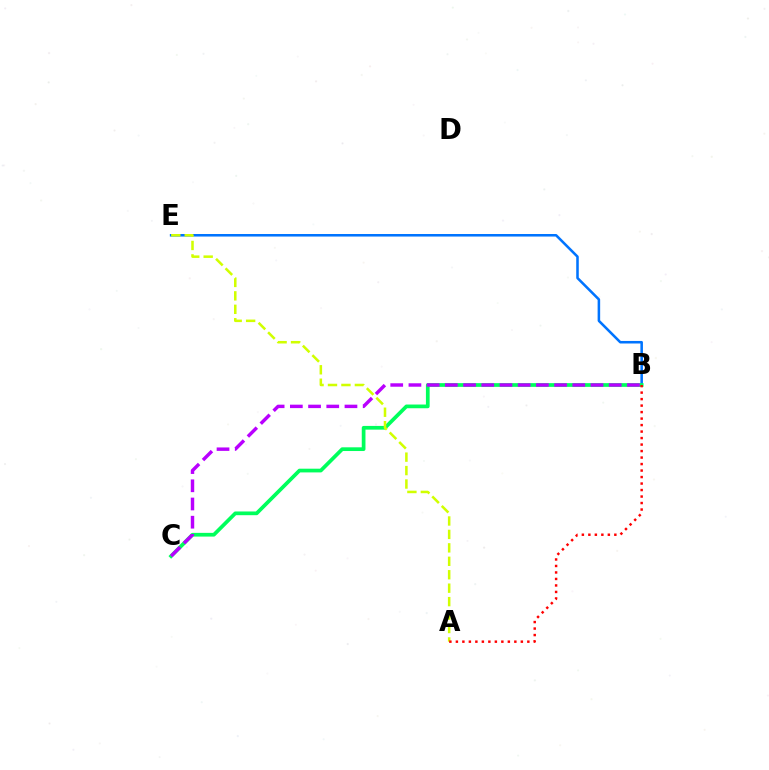{('B', 'E'): [{'color': '#0074ff', 'line_style': 'solid', 'thickness': 1.83}], ('B', 'C'): [{'color': '#00ff5c', 'line_style': 'solid', 'thickness': 2.68}, {'color': '#b900ff', 'line_style': 'dashed', 'thickness': 2.47}], ('A', 'E'): [{'color': '#d1ff00', 'line_style': 'dashed', 'thickness': 1.83}], ('A', 'B'): [{'color': '#ff0000', 'line_style': 'dotted', 'thickness': 1.76}]}